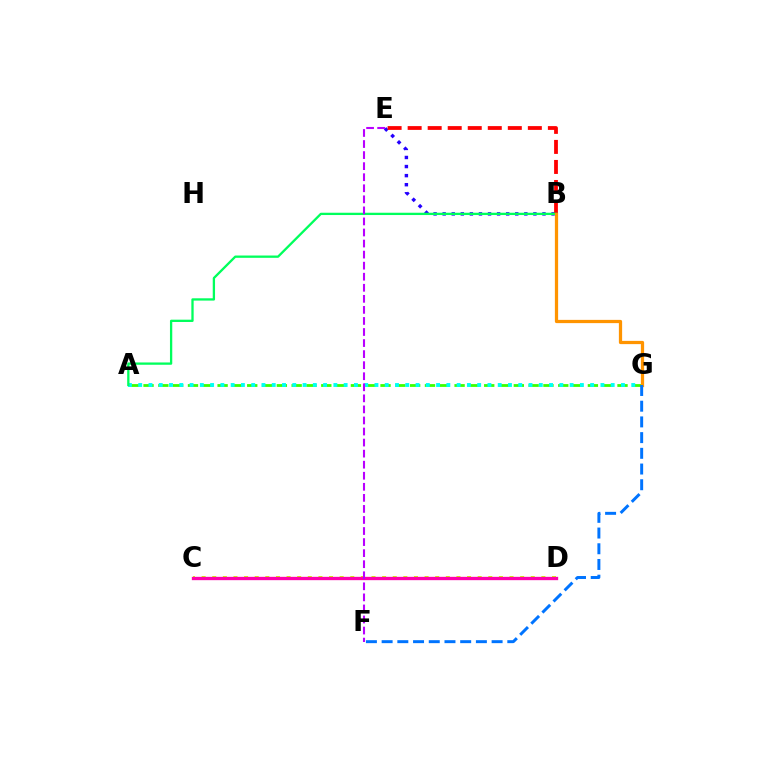{('A', 'G'): [{'color': '#3dff00', 'line_style': 'dashed', 'thickness': 2.01}, {'color': '#00fff6', 'line_style': 'dotted', 'thickness': 2.79}], ('B', 'E'): [{'color': '#2500ff', 'line_style': 'dotted', 'thickness': 2.47}, {'color': '#ff0000', 'line_style': 'dashed', 'thickness': 2.72}], ('C', 'D'): [{'color': '#d1ff00', 'line_style': 'dotted', 'thickness': 2.88}, {'color': '#ff00ac', 'line_style': 'solid', 'thickness': 2.4}], ('A', 'B'): [{'color': '#00ff5c', 'line_style': 'solid', 'thickness': 1.66}], ('B', 'G'): [{'color': '#ff9400', 'line_style': 'solid', 'thickness': 2.33}], ('F', 'G'): [{'color': '#0074ff', 'line_style': 'dashed', 'thickness': 2.13}], ('E', 'F'): [{'color': '#b900ff', 'line_style': 'dashed', 'thickness': 1.5}]}